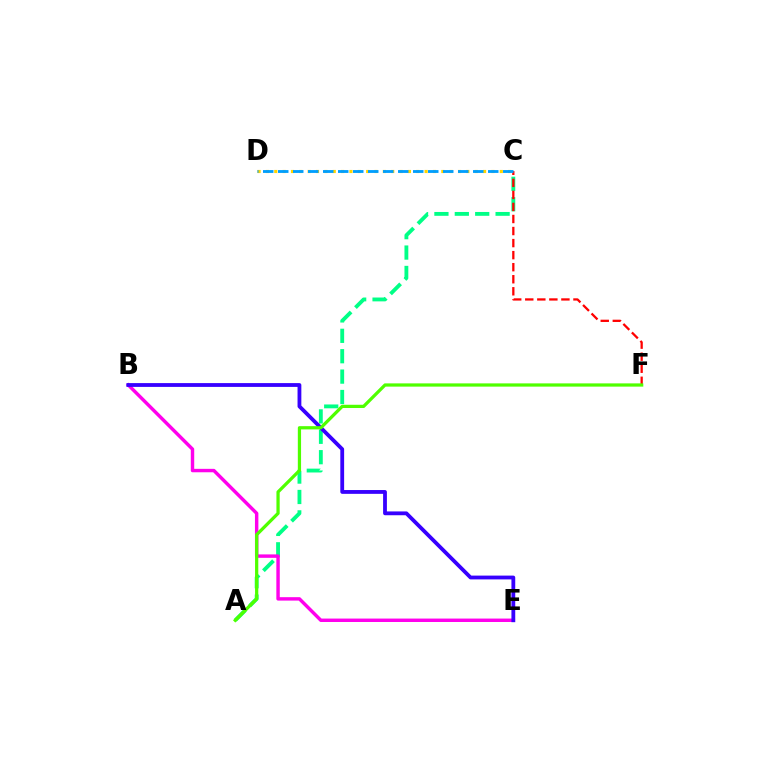{('A', 'C'): [{'color': '#00ff86', 'line_style': 'dashed', 'thickness': 2.77}], ('C', 'D'): [{'color': '#ffd500', 'line_style': 'dotted', 'thickness': 2.27}, {'color': '#009eff', 'line_style': 'dashed', 'thickness': 2.04}], ('B', 'E'): [{'color': '#ff00ed', 'line_style': 'solid', 'thickness': 2.47}, {'color': '#3700ff', 'line_style': 'solid', 'thickness': 2.74}], ('C', 'F'): [{'color': '#ff0000', 'line_style': 'dashed', 'thickness': 1.64}], ('A', 'F'): [{'color': '#4fff00', 'line_style': 'solid', 'thickness': 2.33}]}